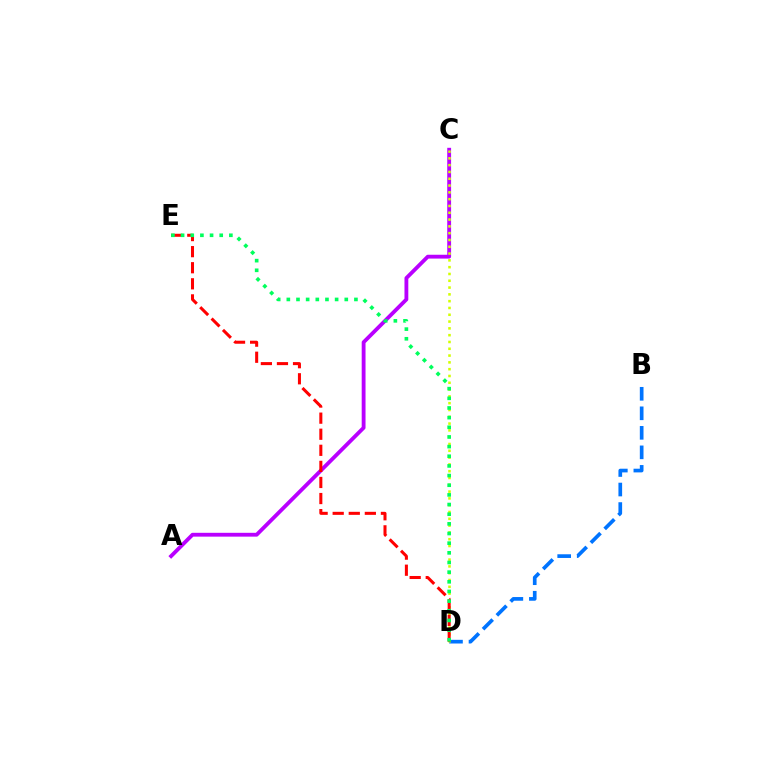{('B', 'D'): [{'color': '#0074ff', 'line_style': 'dashed', 'thickness': 2.65}], ('A', 'C'): [{'color': '#b900ff', 'line_style': 'solid', 'thickness': 2.76}], ('C', 'D'): [{'color': '#d1ff00', 'line_style': 'dotted', 'thickness': 1.85}], ('D', 'E'): [{'color': '#ff0000', 'line_style': 'dashed', 'thickness': 2.18}, {'color': '#00ff5c', 'line_style': 'dotted', 'thickness': 2.62}]}